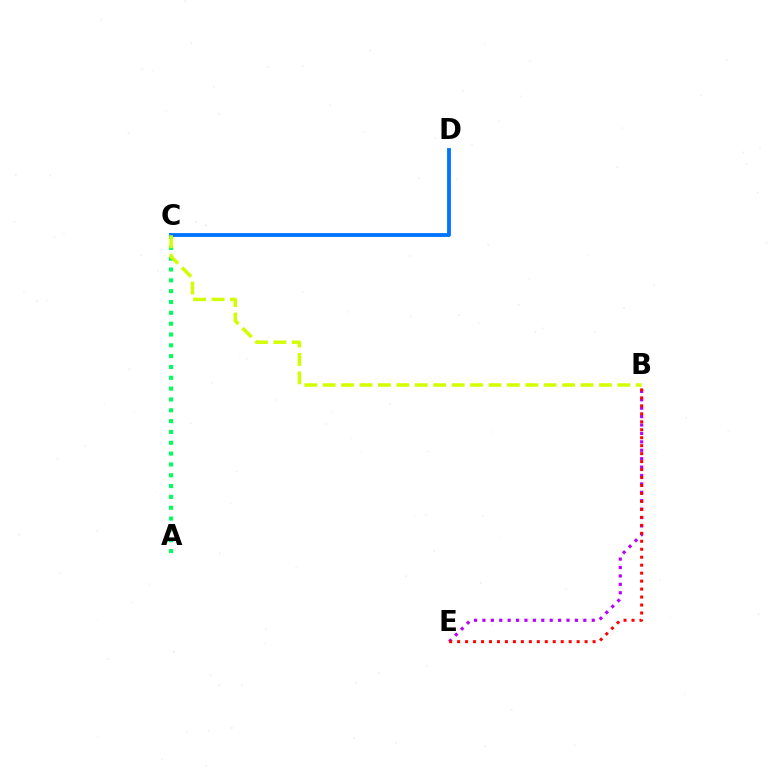{('B', 'E'): [{'color': '#b900ff', 'line_style': 'dotted', 'thickness': 2.28}, {'color': '#ff0000', 'line_style': 'dotted', 'thickness': 2.16}], ('A', 'C'): [{'color': '#00ff5c', 'line_style': 'dotted', 'thickness': 2.94}], ('C', 'D'): [{'color': '#0074ff', 'line_style': 'solid', 'thickness': 2.76}], ('B', 'C'): [{'color': '#d1ff00', 'line_style': 'dashed', 'thickness': 2.5}]}